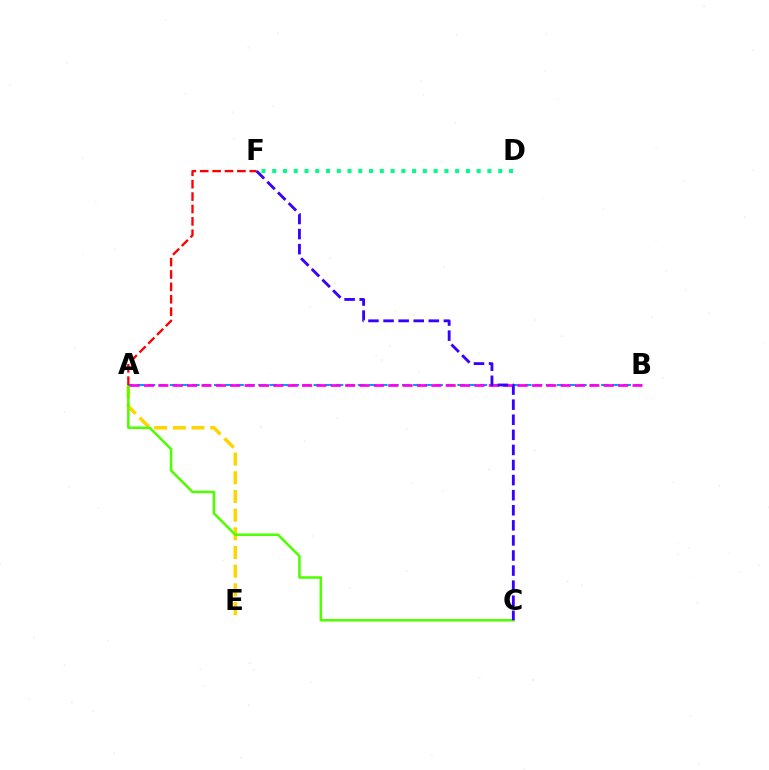{('D', 'F'): [{'color': '#00ff86', 'line_style': 'dotted', 'thickness': 2.92}], ('A', 'E'): [{'color': '#ffd500', 'line_style': 'dashed', 'thickness': 2.54}], ('A', 'C'): [{'color': '#4fff00', 'line_style': 'solid', 'thickness': 1.83}], ('A', 'B'): [{'color': '#009eff', 'line_style': 'dashed', 'thickness': 1.5}, {'color': '#ff00ed', 'line_style': 'dashed', 'thickness': 1.95}], ('A', 'F'): [{'color': '#ff0000', 'line_style': 'dashed', 'thickness': 1.68}], ('C', 'F'): [{'color': '#3700ff', 'line_style': 'dashed', 'thickness': 2.05}]}